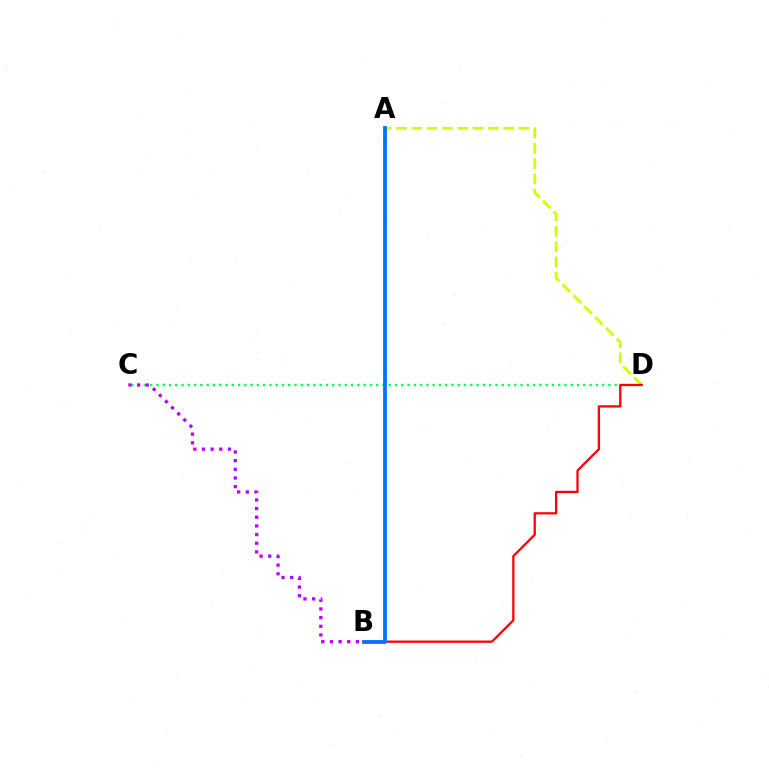{('A', 'D'): [{'color': '#d1ff00', 'line_style': 'dashed', 'thickness': 2.08}], ('C', 'D'): [{'color': '#00ff5c', 'line_style': 'dotted', 'thickness': 1.71}], ('B', 'C'): [{'color': '#b900ff', 'line_style': 'dotted', 'thickness': 2.35}], ('B', 'D'): [{'color': '#ff0000', 'line_style': 'solid', 'thickness': 1.64}], ('A', 'B'): [{'color': '#0074ff', 'line_style': 'solid', 'thickness': 2.72}]}